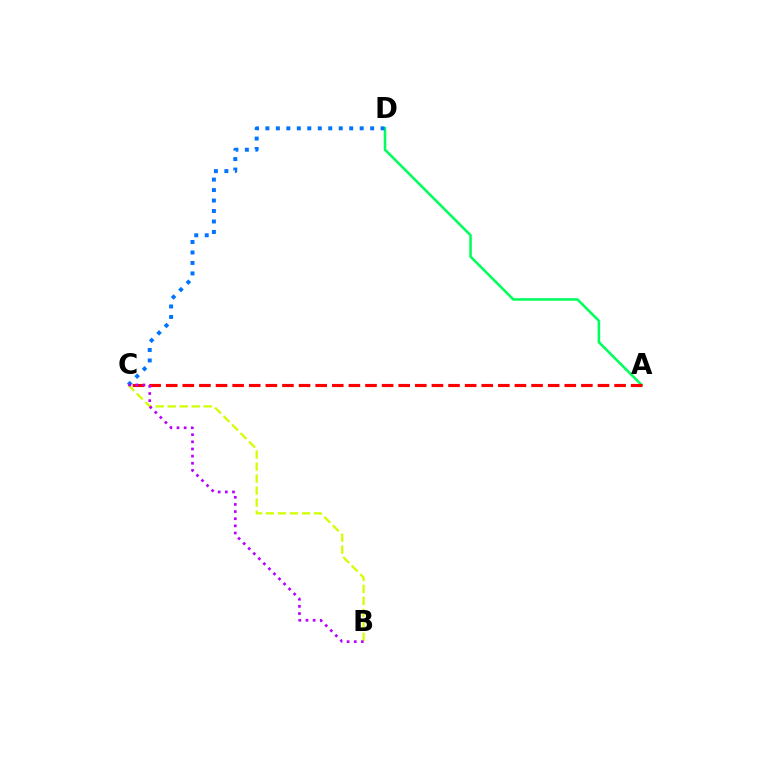{('A', 'D'): [{'color': '#00ff5c', 'line_style': 'solid', 'thickness': 1.84}], ('A', 'C'): [{'color': '#ff0000', 'line_style': 'dashed', 'thickness': 2.26}], ('B', 'C'): [{'color': '#d1ff00', 'line_style': 'dashed', 'thickness': 1.63}, {'color': '#b900ff', 'line_style': 'dotted', 'thickness': 1.94}], ('C', 'D'): [{'color': '#0074ff', 'line_style': 'dotted', 'thickness': 2.85}]}